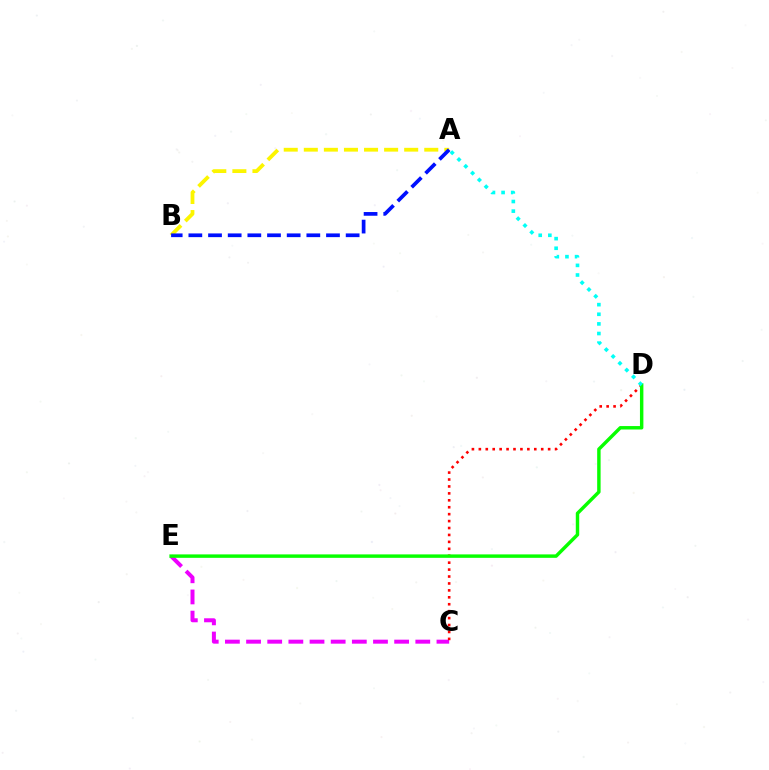{('C', 'E'): [{'color': '#ee00ff', 'line_style': 'dashed', 'thickness': 2.87}], ('C', 'D'): [{'color': '#ff0000', 'line_style': 'dotted', 'thickness': 1.88}], ('A', 'B'): [{'color': '#fcf500', 'line_style': 'dashed', 'thickness': 2.73}, {'color': '#0010ff', 'line_style': 'dashed', 'thickness': 2.67}], ('D', 'E'): [{'color': '#08ff00', 'line_style': 'solid', 'thickness': 2.47}], ('A', 'D'): [{'color': '#00fff6', 'line_style': 'dotted', 'thickness': 2.62}]}